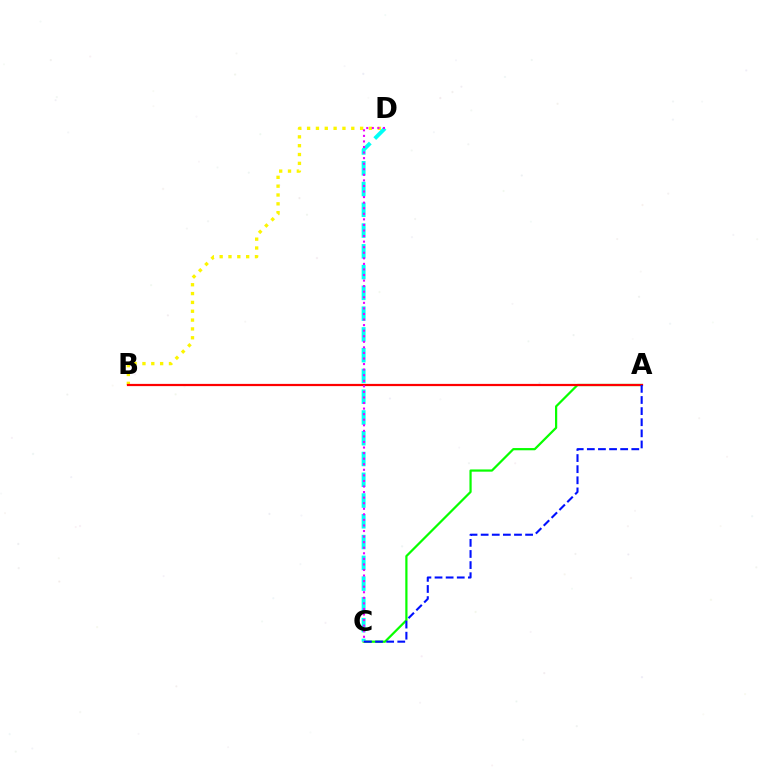{('A', 'C'): [{'color': '#08ff00', 'line_style': 'solid', 'thickness': 1.6}, {'color': '#0010ff', 'line_style': 'dashed', 'thickness': 1.51}], ('B', 'D'): [{'color': '#fcf500', 'line_style': 'dotted', 'thickness': 2.4}], ('C', 'D'): [{'color': '#00fff6', 'line_style': 'dashed', 'thickness': 2.82}, {'color': '#ee00ff', 'line_style': 'dotted', 'thickness': 1.51}], ('A', 'B'): [{'color': '#ff0000', 'line_style': 'solid', 'thickness': 1.6}]}